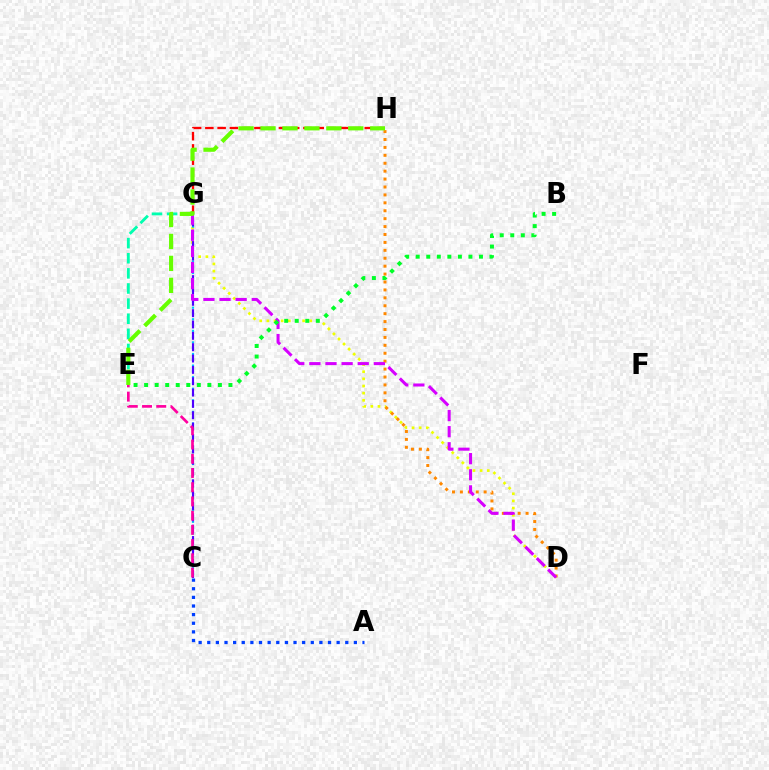{('D', 'G'): [{'color': '#eeff00', 'line_style': 'dotted', 'thickness': 1.94}, {'color': '#d600ff', 'line_style': 'dashed', 'thickness': 2.19}], ('D', 'H'): [{'color': '#ff8800', 'line_style': 'dotted', 'thickness': 2.15}], ('C', 'G'): [{'color': '#00c7ff', 'line_style': 'dotted', 'thickness': 1.57}, {'color': '#4f00ff', 'line_style': 'dashed', 'thickness': 1.54}], ('G', 'H'): [{'color': '#ff0000', 'line_style': 'dashed', 'thickness': 1.67}], ('C', 'E'): [{'color': '#ff00a0', 'line_style': 'dashed', 'thickness': 1.93}], ('E', 'G'): [{'color': '#00ffaf', 'line_style': 'dashed', 'thickness': 2.05}], ('E', 'H'): [{'color': '#66ff00', 'line_style': 'dashed', 'thickness': 2.98}], ('B', 'E'): [{'color': '#00ff27', 'line_style': 'dotted', 'thickness': 2.86}], ('A', 'C'): [{'color': '#003fff', 'line_style': 'dotted', 'thickness': 2.34}]}